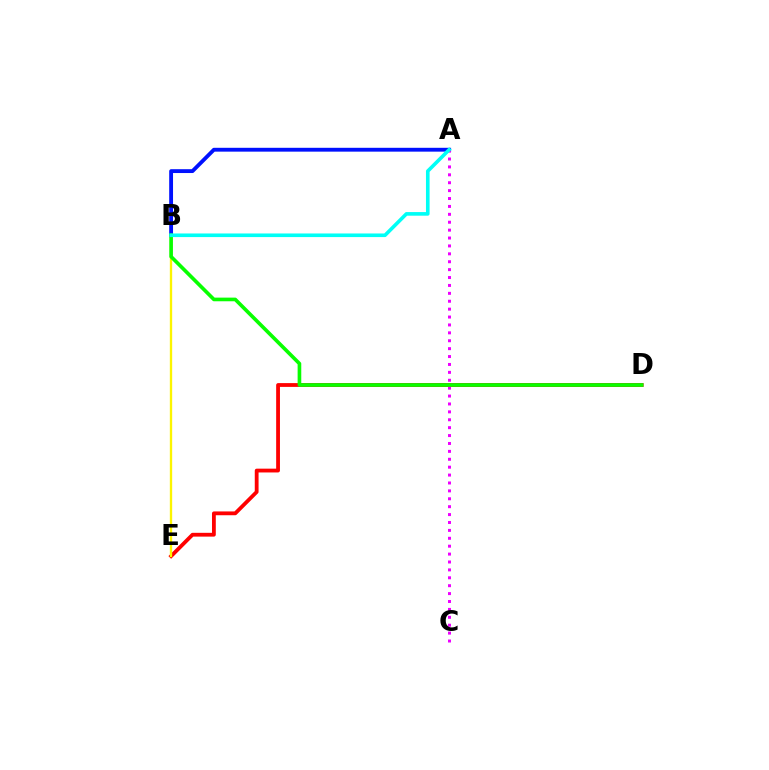{('A', 'B'): [{'color': '#0010ff', 'line_style': 'solid', 'thickness': 2.77}, {'color': '#00fff6', 'line_style': 'solid', 'thickness': 2.61}], ('D', 'E'): [{'color': '#ff0000', 'line_style': 'solid', 'thickness': 2.74}], ('A', 'C'): [{'color': '#ee00ff', 'line_style': 'dotted', 'thickness': 2.15}], ('B', 'E'): [{'color': '#fcf500', 'line_style': 'solid', 'thickness': 1.68}], ('B', 'D'): [{'color': '#08ff00', 'line_style': 'solid', 'thickness': 2.63}]}